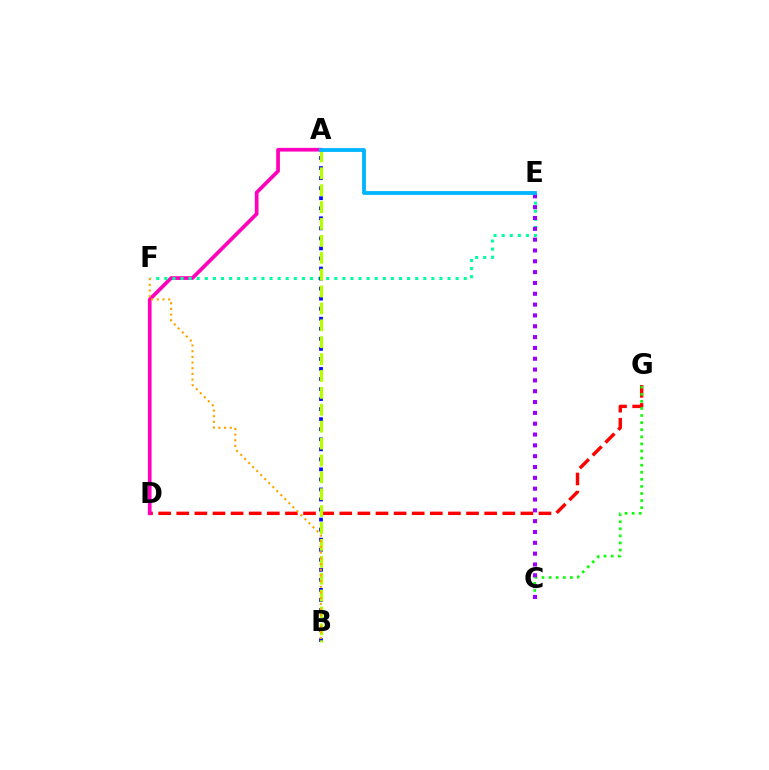{('D', 'G'): [{'color': '#ff0000', 'line_style': 'dashed', 'thickness': 2.46}], ('A', 'D'): [{'color': '#ff00bd', 'line_style': 'solid', 'thickness': 2.67}], ('C', 'G'): [{'color': '#08ff00', 'line_style': 'dotted', 'thickness': 1.93}], ('E', 'F'): [{'color': '#00ff9d', 'line_style': 'dotted', 'thickness': 2.2}], ('A', 'B'): [{'color': '#0010ff', 'line_style': 'dotted', 'thickness': 2.73}, {'color': '#b3ff00', 'line_style': 'dashed', 'thickness': 2.29}], ('C', 'E'): [{'color': '#9b00ff', 'line_style': 'dotted', 'thickness': 2.94}], ('A', 'E'): [{'color': '#00b5ff', 'line_style': 'solid', 'thickness': 2.75}], ('B', 'F'): [{'color': '#ffa500', 'line_style': 'dotted', 'thickness': 1.54}]}